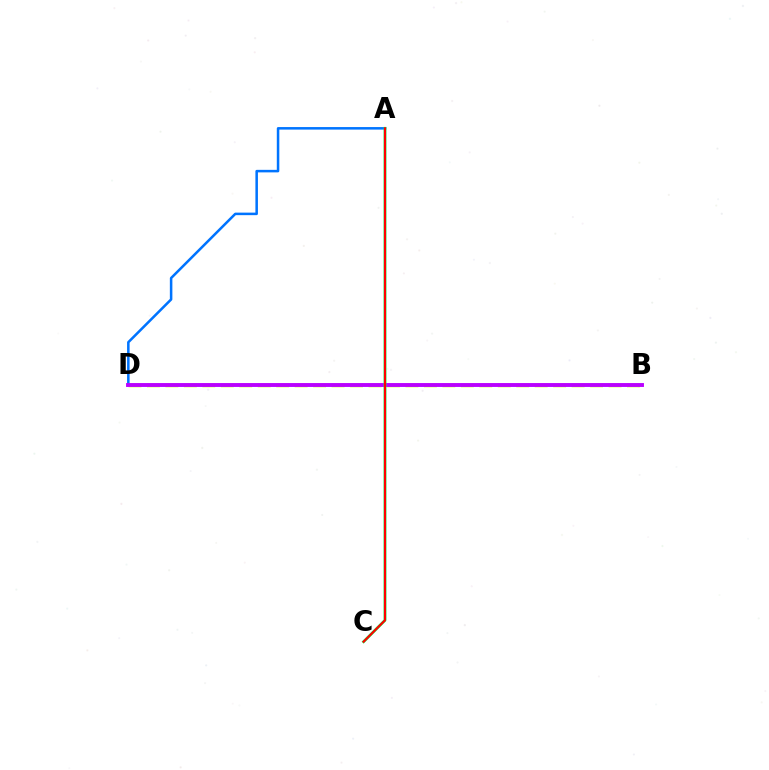{('B', 'D'): [{'color': '#d1ff00', 'line_style': 'dashed', 'thickness': 2.51}, {'color': '#b900ff', 'line_style': 'solid', 'thickness': 2.8}], ('A', 'D'): [{'color': '#0074ff', 'line_style': 'solid', 'thickness': 1.82}], ('A', 'C'): [{'color': '#00ff5c', 'line_style': 'solid', 'thickness': 2.03}, {'color': '#ff0000', 'line_style': 'solid', 'thickness': 1.54}]}